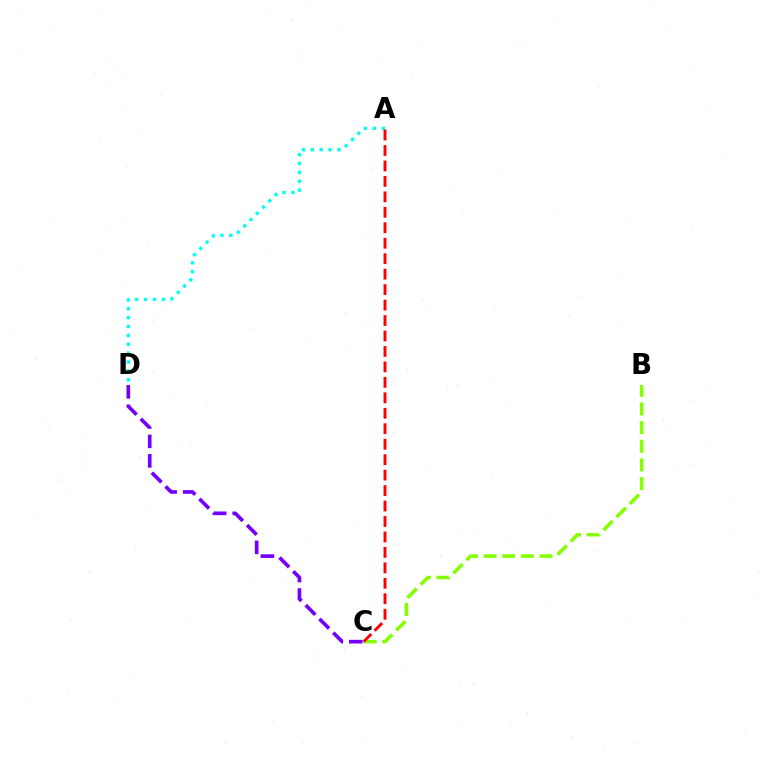{('B', 'C'): [{'color': '#84ff00', 'line_style': 'dashed', 'thickness': 2.53}], ('C', 'D'): [{'color': '#7200ff', 'line_style': 'dashed', 'thickness': 2.65}], ('A', 'D'): [{'color': '#00fff6', 'line_style': 'dotted', 'thickness': 2.41}], ('A', 'C'): [{'color': '#ff0000', 'line_style': 'dashed', 'thickness': 2.1}]}